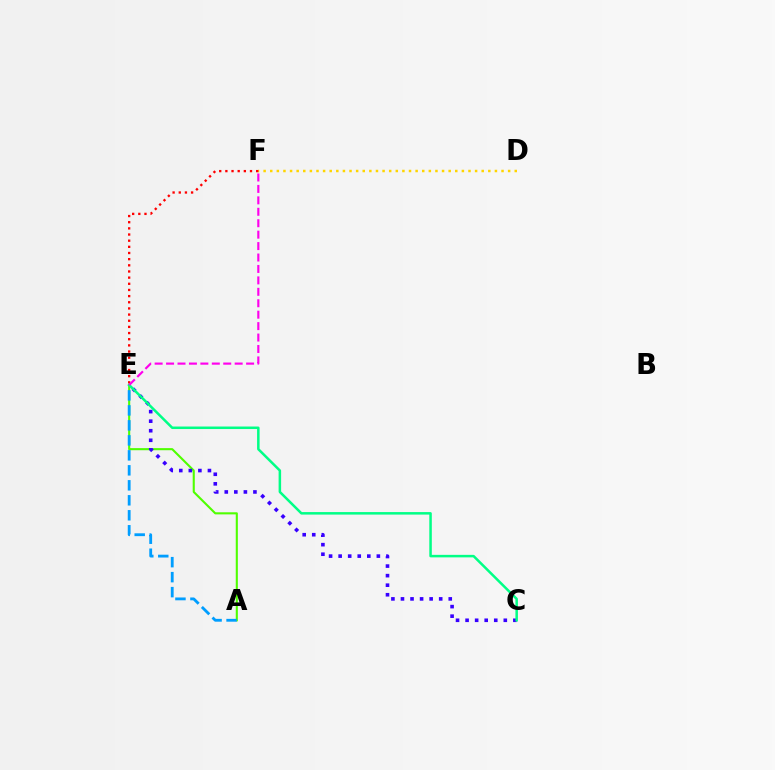{('D', 'F'): [{'color': '#ffd500', 'line_style': 'dotted', 'thickness': 1.8}], ('A', 'E'): [{'color': '#4fff00', 'line_style': 'solid', 'thickness': 1.51}, {'color': '#009eff', 'line_style': 'dashed', 'thickness': 2.04}], ('E', 'F'): [{'color': '#ff0000', 'line_style': 'dotted', 'thickness': 1.67}, {'color': '#ff00ed', 'line_style': 'dashed', 'thickness': 1.55}], ('C', 'E'): [{'color': '#3700ff', 'line_style': 'dotted', 'thickness': 2.6}, {'color': '#00ff86', 'line_style': 'solid', 'thickness': 1.81}]}